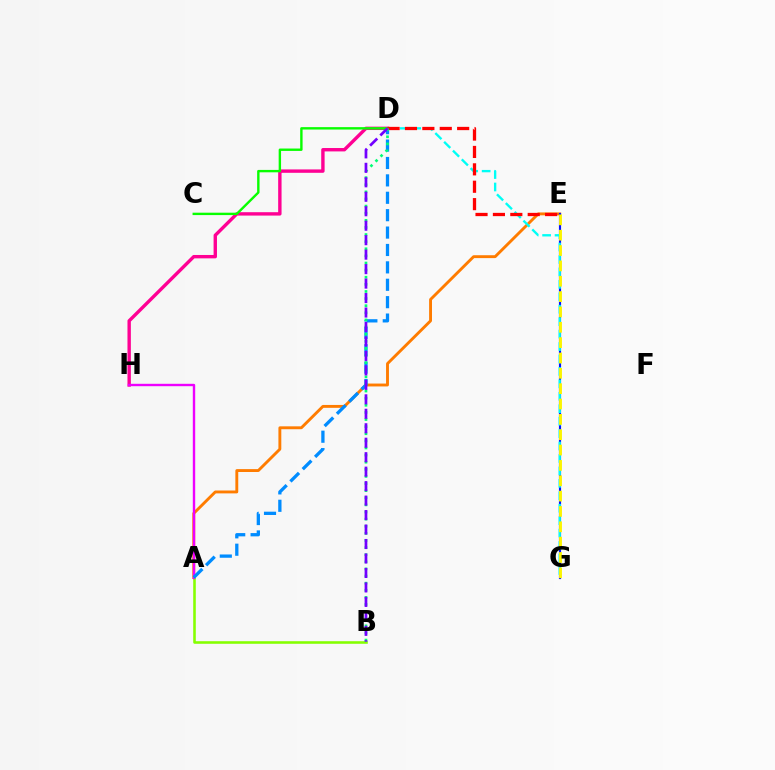{('A', 'E'): [{'color': '#ff7c00', 'line_style': 'solid', 'thickness': 2.08}], ('D', 'H'): [{'color': '#ff0094', 'line_style': 'solid', 'thickness': 2.44}], ('A', 'B'): [{'color': '#84ff00', 'line_style': 'solid', 'thickness': 1.85}], ('E', 'G'): [{'color': '#0010ff', 'line_style': 'solid', 'thickness': 1.55}, {'color': '#fcf500', 'line_style': 'dashed', 'thickness': 2.08}], ('D', 'G'): [{'color': '#00fff6', 'line_style': 'dashed', 'thickness': 1.69}], ('A', 'H'): [{'color': '#ee00ff', 'line_style': 'solid', 'thickness': 1.72}], ('A', 'D'): [{'color': '#008cff', 'line_style': 'dashed', 'thickness': 2.36}], ('C', 'D'): [{'color': '#08ff00', 'line_style': 'solid', 'thickness': 1.72}], ('D', 'E'): [{'color': '#ff0000', 'line_style': 'dashed', 'thickness': 2.36}], ('B', 'D'): [{'color': '#00ff74', 'line_style': 'dotted', 'thickness': 1.93}, {'color': '#7200ff', 'line_style': 'dashed', 'thickness': 1.97}]}